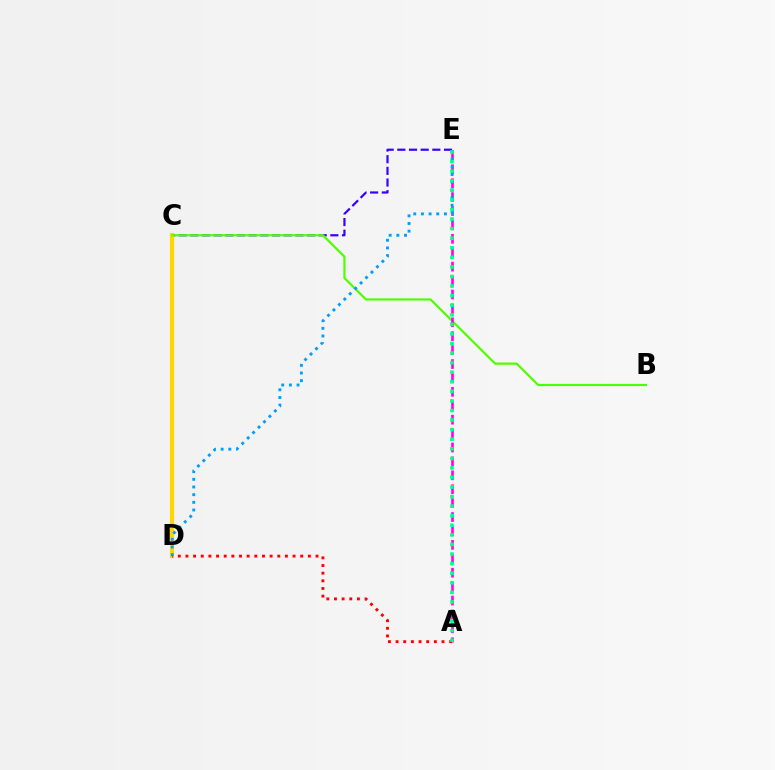{('C', 'E'): [{'color': '#3700ff', 'line_style': 'dashed', 'thickness': 1.58}], ('C', 'D'): [{'color': '#ffd500', 'line_style': 'solid', 'thickness': 2.98}], ('B', 'C'): [{'color': '#4fff00', 'line_style': 'solid', 'thickness': 1.59}], ('A', 'E'): [{'color': '#ff00ed', 'line_style': 'dashed', 'thickness': 1.89}, {'color': '#00ff86', 'line_style': 'dotted', 'thickness': 2.6}], ('A', 'D'): [{'color': '#ff0000', 'line_style': 'dotted', 'thickness': 2.08}], ('D', 'E'): [{'color': '#009eff', 'line_style': 'dotted', 'thickness': 2.08}]}